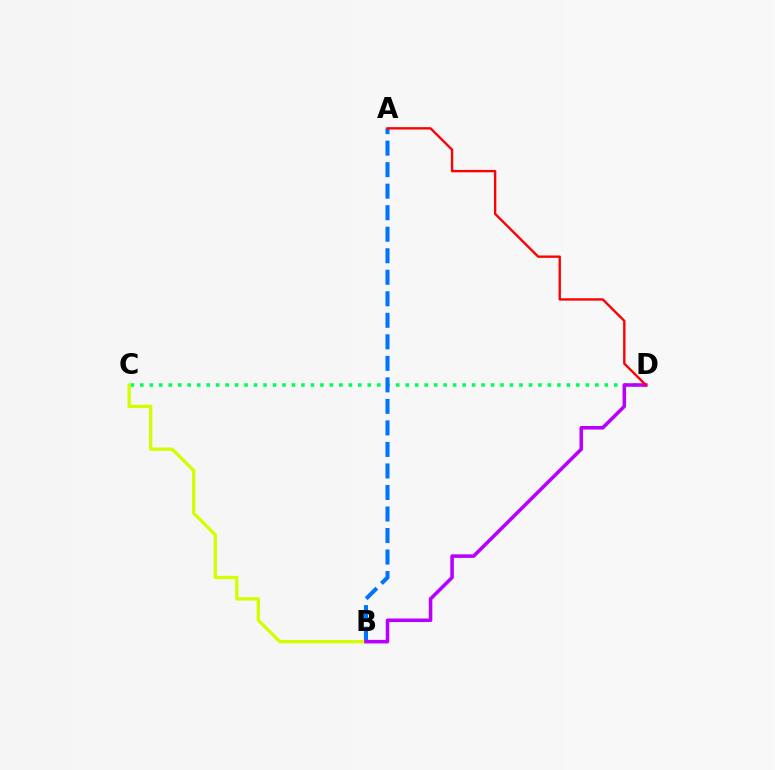{('C', 'D'): [{'color': '#00ff5c', 'line_style': 'dotted', 'thickness': 2.58}], ('A', 'B'): [{'color': '#0074ff', 'line_style': 'dashed', 'thickness': 2.92}], ('B', 'C'): [{'color': '#d1ff00', 'line_style': 'solid', 'thickness': 2.38}], ('B', 'D'): [{'color': '#b900ff', 'line_style': 'solid', 'thickness': 2.55}], ('A', 'D'): [{'color': '#ff0000', 'line_style': 'solid', 'thickness': 1.71}]}